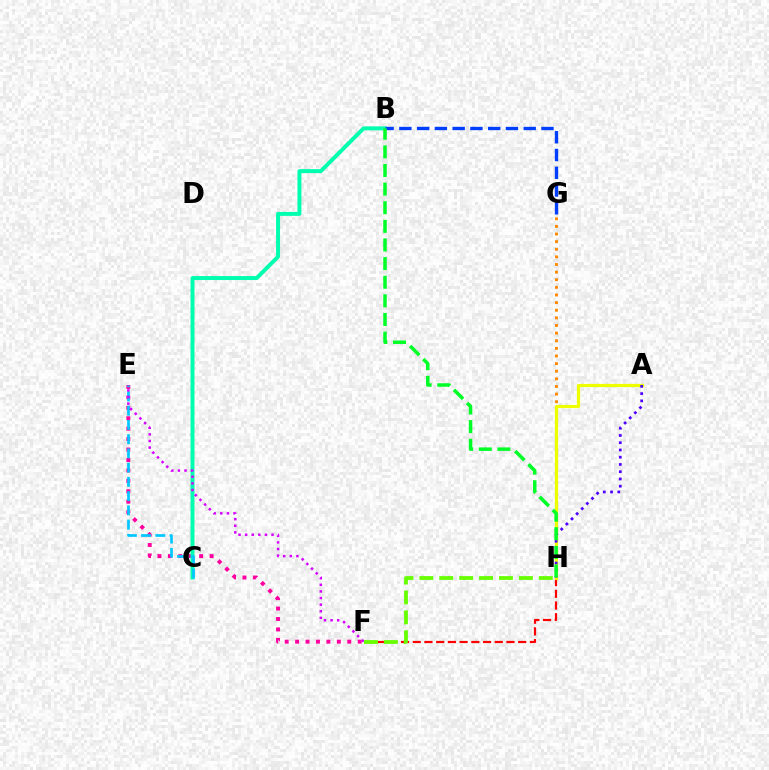{('E', 'F'): [{'color': '#ff00a0', 'line_style': 'dotted', 'thickness': 2.83}, {'color': '#d600ff', 'line_style': 'dotted', 'thickness': 1.79}], ('G', 'H'): [{'color': '#ff8800', 'line_style': 'dotted', 'thickness': 2.07}], ('B', 'C'): [{'color': '#00ffaf', 'line_style': 'solid', 'thickness': 2.85}], ('B', 'G'): [{'color': '#003fff', 'line_style': 'dashed', 'thickness': 2.41}], ('C', 'E'): [{'color': '#00c7ff', 'line_style': 'dashed', 'thickness': 1.93}], ('F', 'H'): [{'color': '#ff0000', 'line_style': 'dashed', 'thickness': 1.59}, {'color': '#66ff00', 'line_style': 'dashed', 'thickness': 2.7}], ('A', 'H'): [{'color': '#eeff00', 'line_style': 'solid', 'thickness': 2.31}, {'color': '#4f00ff', 'line_style': 'dotted', 'thickness': 1.97}], ('B', 'H'): [{'color': '#00ff27', 'line_style': 'dashed', 'thickness': 2.53}]}